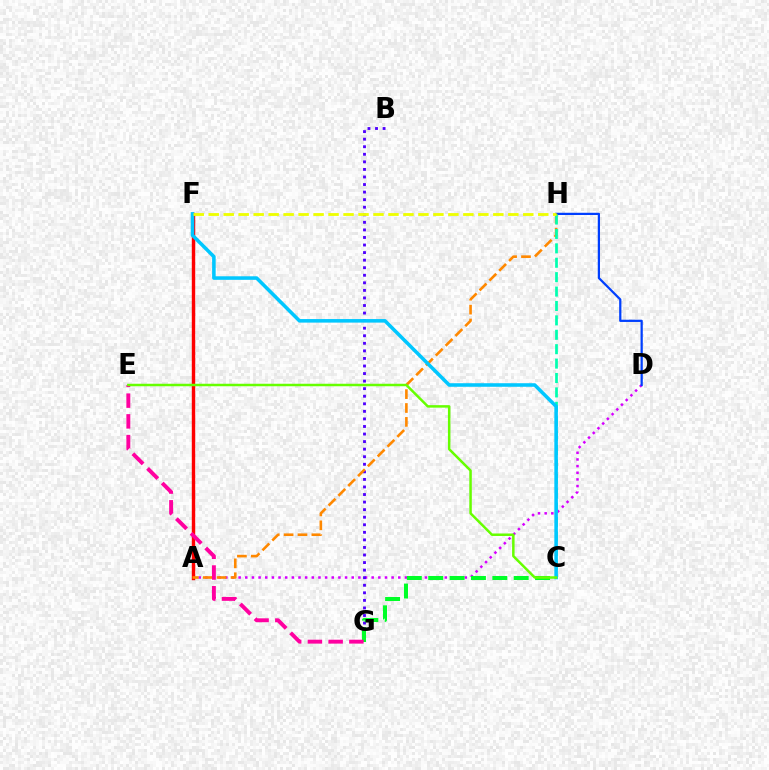{('A', 'D'): [{'color': '#d600ff', 'line_style': 'dotted', 'thickness': 1.81}], ('B', 'G'): [{'color': '#4f00ff', 'line_style': 'dotted', 'thickness': 2.05}], ('A', 'F'): [{'color': '#ff0000', 'line_style': 'solid', 'thickness': 2.45}], ('D', 'H'): [{'color': '#003fff', 'line_style': 'solid', 'thickness': 1.61}], ('A', 'H'): [{'color': '#ff8800', 'line_style': 'dashed', 'thickness': 1.89}], ('C', 'G'): [{'color': '#00ff27', 'line_style': 'dashed', 'thickness': 2.9}], ('E', 'G'): [{'color': '#ff00a0', 'line_style': 'dashed', 'thickness': 2.82}], ('C', 'H'): [{'color': '#00ffaf', 'line_style': 'dashed', 'thickness': 1.96}], ('C', 'F'): [{'color': '#00c7ff', 'line_style': 'solid', 'thickness': 2.56}], ('C', 'E'): [{'color': '#66ff00', 'line_style': 'solid', 'thickness': 1.79}], ('F', 'H'): [{'color': '#eeff00', 'line_style': 'dashed', 'thickness': 2.04}]}